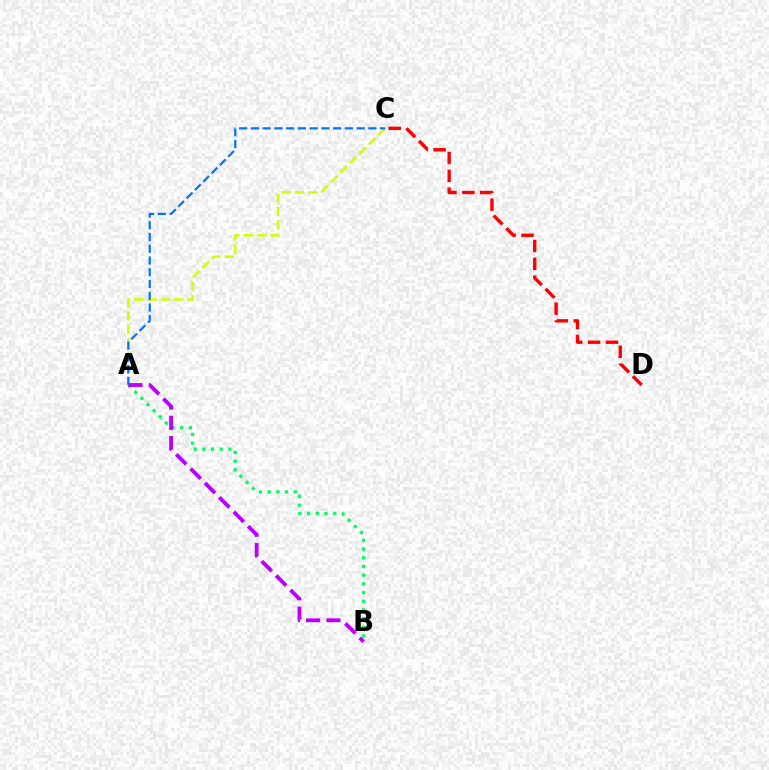{('A', 'C'): [{'color': '#d1ff00', 'line_style': 'dashed', 'thickness': 1.82}, {'color': '#0074ff', 'line_style': 'dashed', 'thickness': 1.6}], ('C', 'D'): [{'color': '#ff0000', 'line_style': 'dashed', 'thickness': 2.43}], ('A', 'B'): [{'color': '#00ff5c', 'line_style': 'dotted', 'thickness': 2.36}, {'color': '#b900ff', 'line_style': 'dashed', 'thickness': 2.76}]}